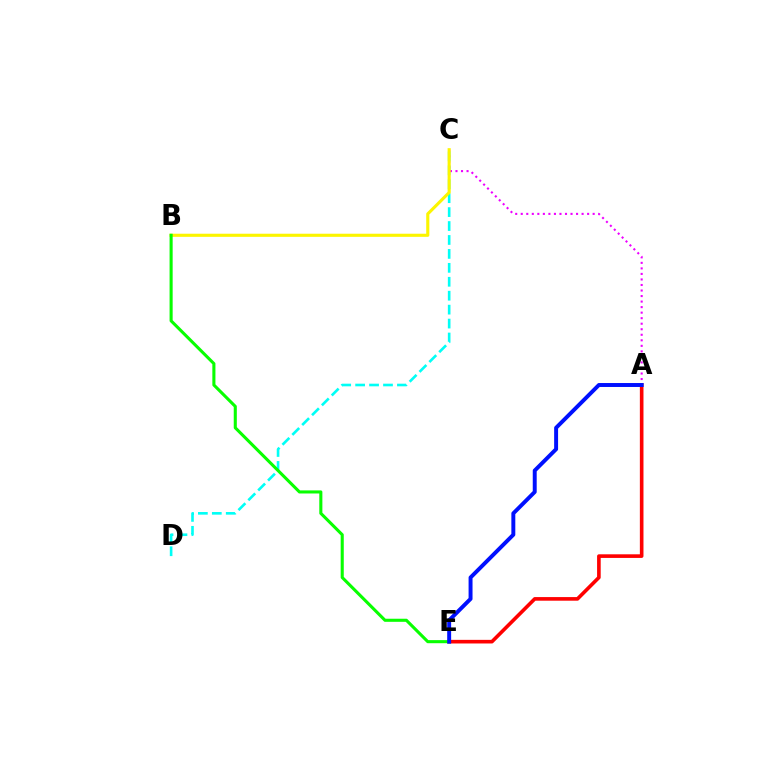{('C', 'D'): [{'color': '#00fff6', 'line_style': 'dashed', 'thickness': 1.89}], ('A', 'C'): [{'color': '#ee00ff', 'line_style': 'dotted', 'thickness': 1.5}], ('A', 'E'): [{'color': '#ff0000', 'line_style': 'solid', 'thickness': 2.6}, {'color': '#0010ff', 'line_style': 'solid', 'thickness': 2.84}], ('B', 'C'): [{'color': '#fcf500', 'line_style': 'solid', 'thickness': 2.24}], ('B', 'E'): [{'color': '#08ff00', 'line_style': 'solid', 'thickness': 2.22}]}